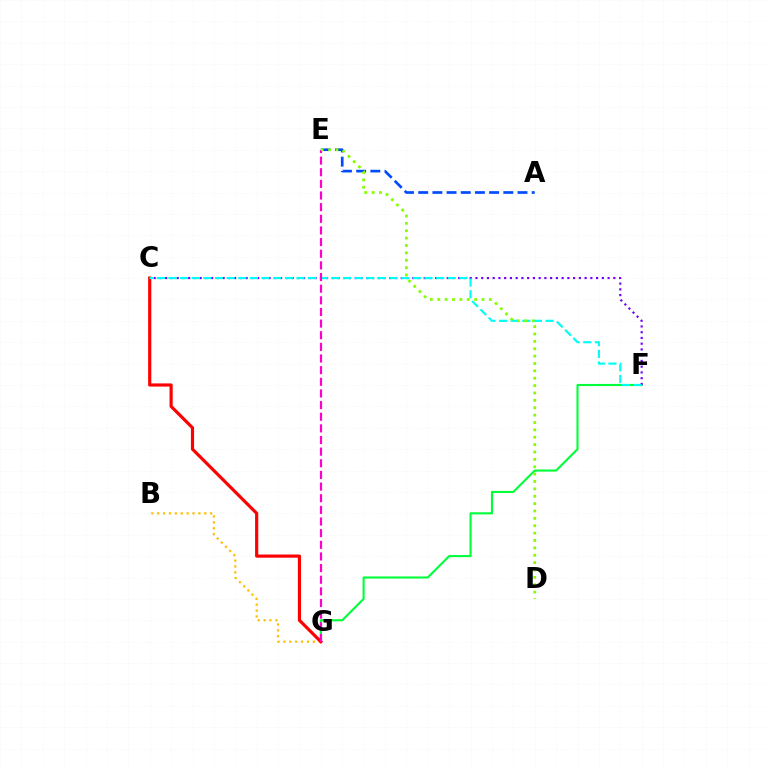{('F', 'G'): [{'color': '#00ff39', 'line_style': 'solid', 'thickness': 1.51}], ('B', 'G'): [{'color': '#ffbd00', 'line_style': 'dotted', 'thickness': 1.6}], ('C', 'F'): [{'color': '#7200ff', 'line_style': 'dotted', 'thickness': 1.56}, {'color': '#00fff6', 'line_style': 'dashed', 'thickness': 1.58}], ('C', 'G'): [{'color': '#ff0000', 'line_style': 'solid', 'thickness': 2.28}], ('A', 'E'): [{'color': '#004bff', 'line_style': 'dashed', 'thickness': 1.93}], ('E', 'G'): [{'color': '#ff00cf', 'line_style': 'dashed', 'thickness': 1.58}], ('D', 'E'): [{'color': '#84ff00', 'line_style': 'dotted', 'thickness': 2.0}]}